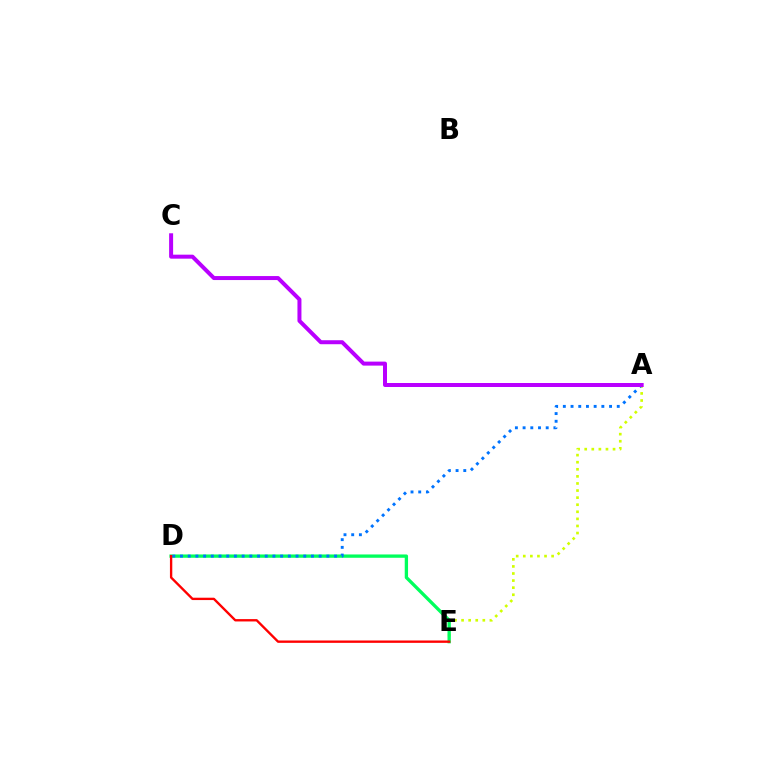{('A', 'E'): [{'color': '#d1ff00', 'line_style': 'dotted', 'thickness': 1.92}], ('D', 'E'): [{'color': '#00ff5c', 'line_style': 'solid', 'thickness': 2.39}, {'color': '#ff0000', 'line_style': 'solid', 'thickness': 1.7}], ('A', 'D'): [{'color': '#0074ff', 'line_style': 'dotted', 'thickness': 2.09}], ('A', 'C'): [{'color': '#b900ff', 'line_style': 'solid', 'thickness': 2.88}]}